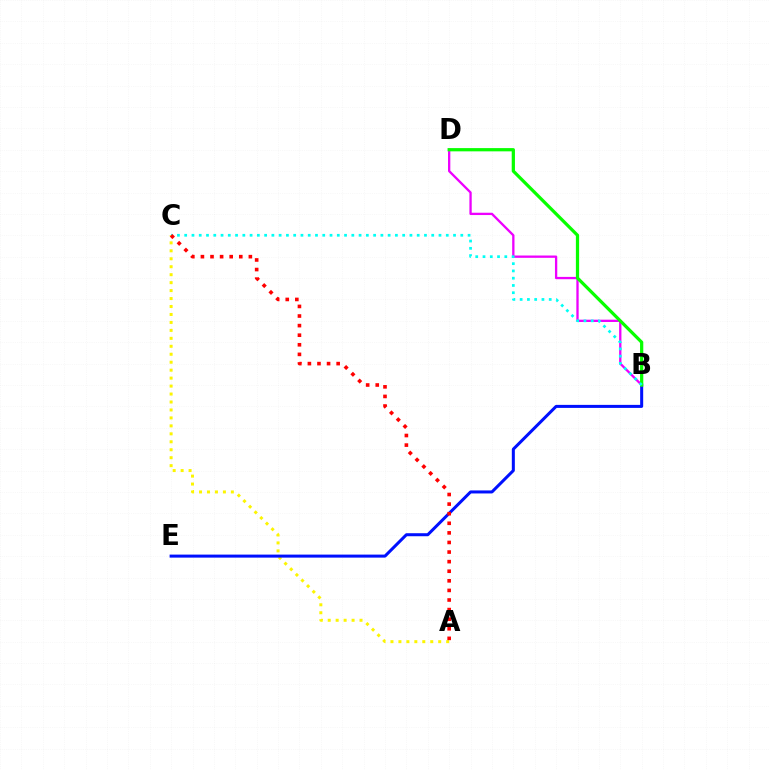{('A', 'C'): [{'color': '#fcf500', 'line_style': 'dotted', 'thickness': 2.16}, {'color': '#ff0000', 'line_style': 'dotted', 'thickness': 2.61}], ('B', 'E'): [{'color': '#0010ff', 'line_style': 'solid', 'thickness': 2.18}], ('B', 'D'): [{'color': '#ee00ff', 'line_style': 'solid', 'thickness': 1.66}, {'color': '#08ff00', 'line_style': 'solid', 'thickness': 2.33}], ('B', 'C'): [{'color': '#00fff6', 'line_style': 'dotted', 'thickness': 1.97}]}